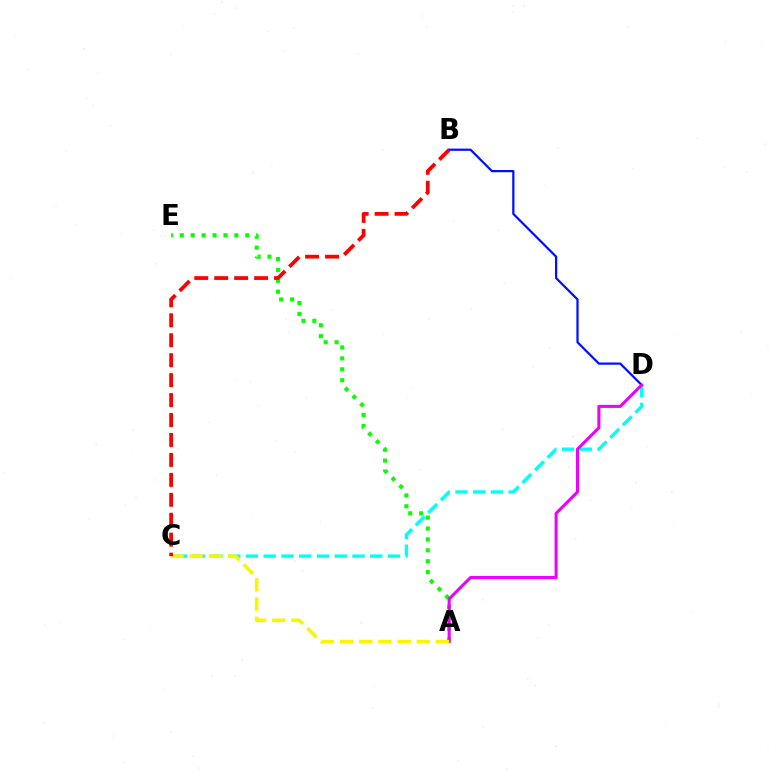{('C', 'D'): [{'color': '#00fff6', 'line_style': 'dashed', 'thickness': 2.41}], ('B', 'D'): [{'color': '#0010ff', 'line_style': 'solid', 'thickness': 1.61}], ('A', 'E'): [{'color': '#08ff00', 'line_style': 'dotted', 'thickness': 2.96}], ('A', 'D'): [{'color': '#ee00ff', 'line_style': 'solid', 'thickness': 2.21}], ('A', 'C'): [{'color': '#fcf500', 'line_style': 'dashed', 'thickness': 2.6}], ('B', 'C'): [{'color': '#ff0000', 'line_style': 'dashed', 'thickness': 2.71}]}